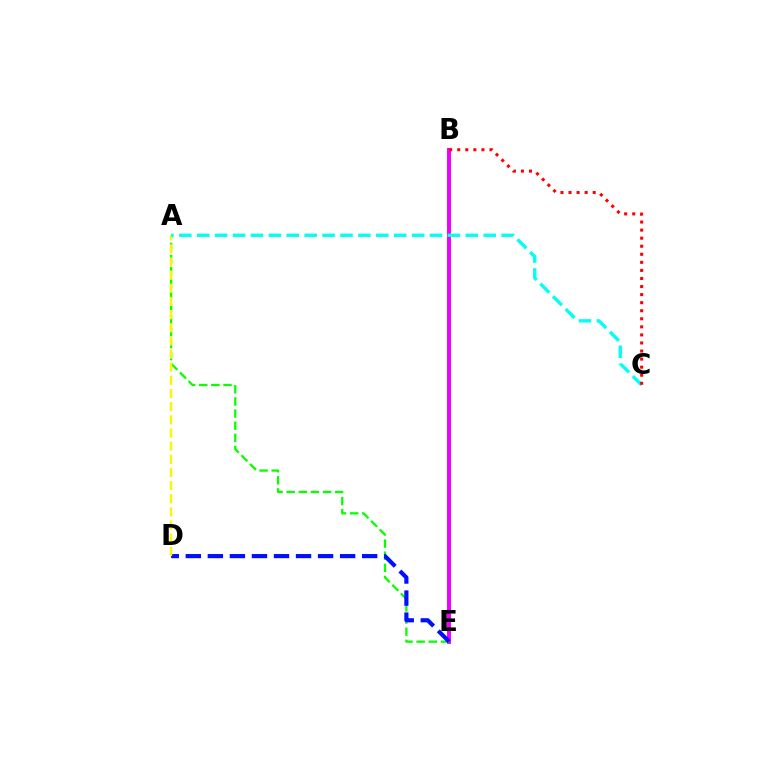{('B', 'E'): [{'color': '#ee00ff', 'line_style': 'solid', 'thickness': 2.84}], ('A', 'E'): [{'color': '#08ff00', 'line_style': 'dashed', 'thickness': 1.65}], ('D', 'E'): [{'color': '#0010ff', 'line_style': 'dashed', 'thickness': 3.0}], ('A', 'D'): [{'color': '#fcf500', 'line_style': 'dashed', 'thickness': 1.79}], ('A', 'C'): [{'color': '#00fff6', 'line_style': 'dashed', 'thickness': 2.43}], ('B', 'C'): [{'color': '#ff0000', 'line_style': 'dotted', 'thickness': 2.19}]}